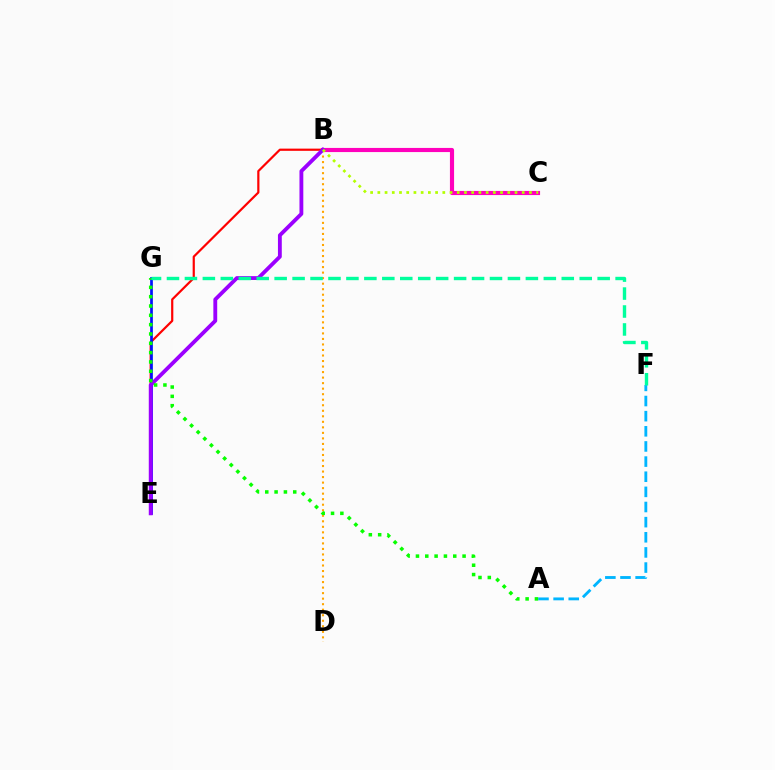{('B', 'C'): [{'color': '#ff00bd', 'line_style': 'solid', 'thickness': 2.98}, {'color': '#b3ff00', 'line_style': 'dotted', 'thickness': 1.96}], ('A', 'F'): [{'color': '#00b5ff', 'line_style': 'dashed', 'thickness': 2.06}], ('B', 'E'): [{'color': '#ff0000', 'line_style': 'solid', 'thickness': 1.58}, {'color': '#9b00ff', 'line_style': 'solid', 'thickness': 2.76}], ('E', 'G'): [{'color': '#0010ff', 'line_style': 'solid', 'thickness': 1.95}], ('B', 'D'): [{'color': '#ffa500', 'line_style': 'dotted', 'thickness': 1.5}], ('A', 'G'): [{'color': '#08ff00', 'line_style': 'dotted', 'thickness': 2.53}], ('F', 'G'): [{'color': '#00ff9d', 'line_style': 'dashed', 'thickness': 2.44}]}